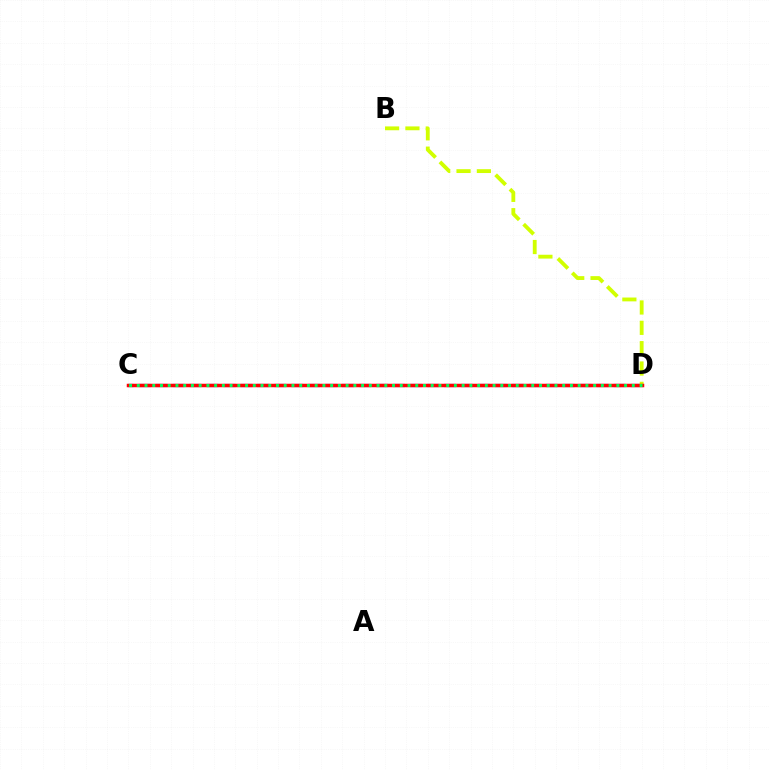{('C', 'D'): [{'color': '#0074ff', 'line_style': 'dashed', 'thickness': 2.3}, {'color': '#b900ff', 'line_style': 'dotted', 'thickness': 1.89}, {'color': '#ff0000', 'line_style': 'solid', 'thickness': 2.52}, {'color': '#00ff5c', 'line_style': 'dotted', 'thickness': 2.1}], ('B', 'D'): [{'color': '#d1ff00', 'line_style': 'dashed', 'thickness': 2.76}]}